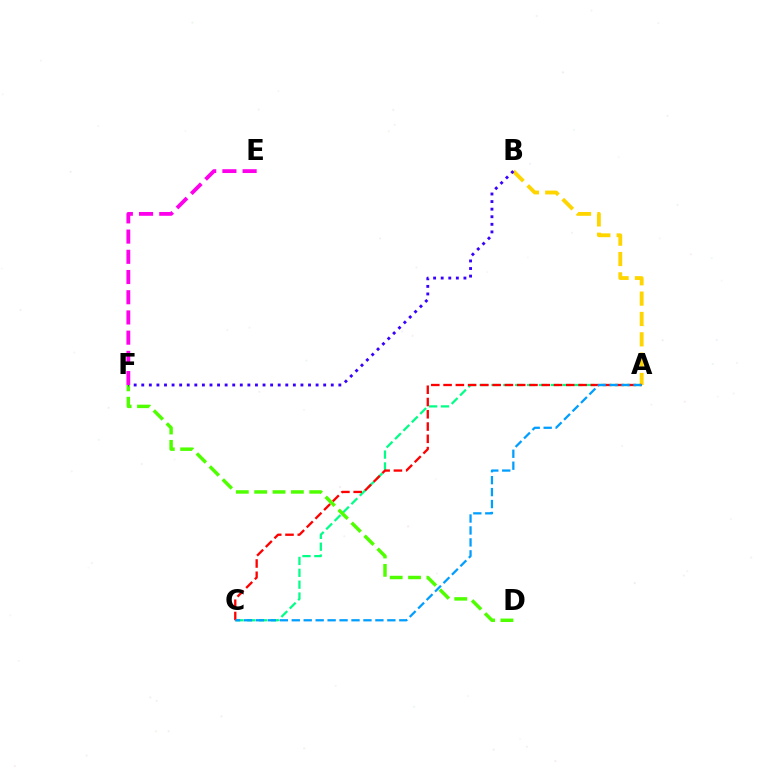{('A', 'C'): [{'color': '#00ff86', 'line_style': 'dashed', 'thickness': 1.61}, {'color': '#ff0000', 'line_style': 'dashed', 'thickness': 1.67}, {'color': '#009eff', 'line_style': 'dashed', 'thickness': 1.62}], ('A', 'B'): [{'color': '#ffd500', 'line_style': 'dashed', 'thickness': 2.76}], ('D', 'F'): [{'color': '#4fff00', 'line_style': 'dashed', 'thickness': 2.49}], ('B', 'F'): [{'color': '#3700ff', 'line_style': 'dotted', 'thickness': 2.06}], ('E', 'F'): [{'color': '#ff00ed', 'line_style': 'dashed', 'thickness': 2.75}]}